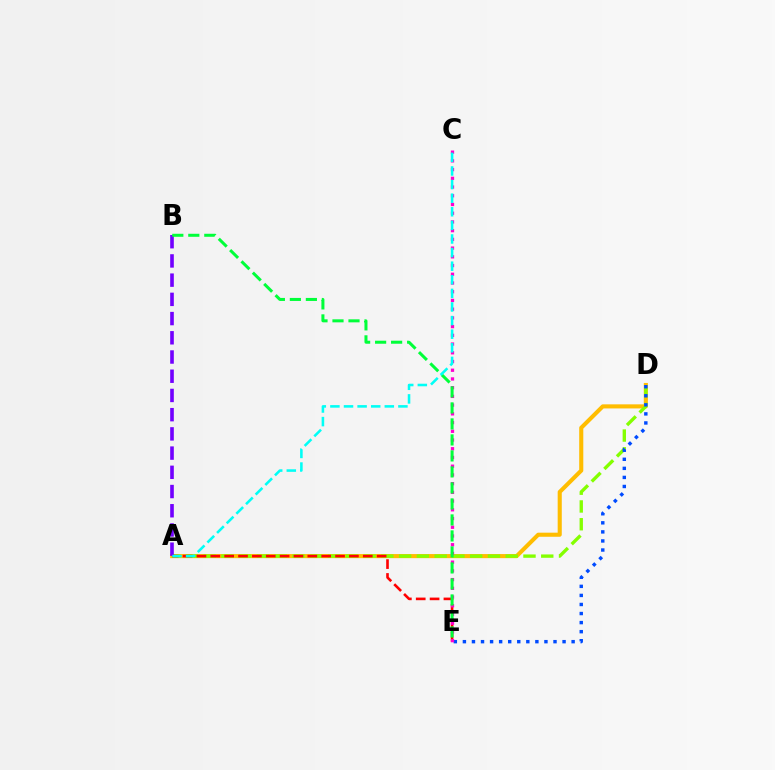{('A', 'D'): [{'color': '#ffbd00', 'line_style': 'solid', 'thickness': 2.95}, {'color': '#84ff00', 'line_style': 'dashed', 'thickness': 2.41}], ('D', 'E'): [{'color': '#004bff', 'line_style': 'dotted', 'thickness': 2.46}], ('A', 'E'): [{'color': '#ff0000', 'line_style': 'dashed', 'thickness': 1.88}], ('C', 'E'): [{'color': '#ff00cf', 'line_style': 'dotted', 'thickness': 2.37}], ('A', 'B'): [{'color': '#7200ff', 'line_style': 'dashed', 'thickness': 2.61}], ('B', 'E'): [{'color': '#00ff39', 'line_style': 'dashed', 'thickness': 2.17}], ('A', 'C'): [{'color': '#00fff6', 'line_style': 'dashed', 'thickness': 1.85}]}